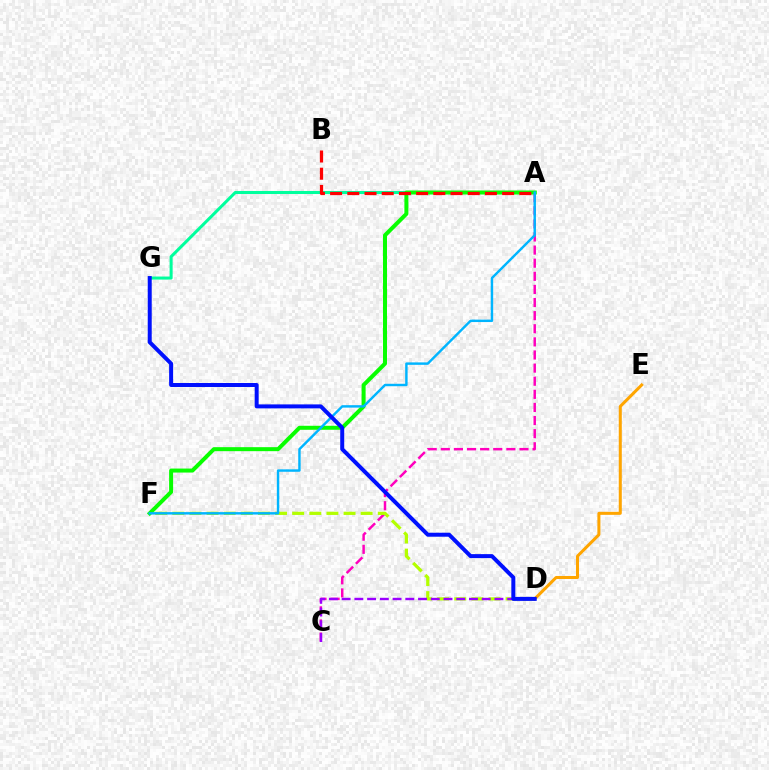{('A', 'C'): [{'color': '#ff00bd', 'line_style': 'dashed', 'thickness': 1.78}], ('A', 'G'): [{'color': '#00ff9d', 'line_style': 'solid', 'thickness': 2.19}], ('D', 'E'): [{'color': '#ffa500', 'line_style': 'solid', 'thickness': 2.18}], ('D', 'F'): [{'color': '#b3ff00', 'line_style': 'dashed', 'thickness': 2.33}], ('A', 'F'): [{'color': '#08ff00', 'line_style': 'solid', 'thickness': 2.88}, {'color': '#00b5ff', 'line_style': 'solid', 'thickness': 1.76}], ('C', 'D'): [{'color': '#9b00ff', 'line_style': 'dashed', 'thickness': 1.73}], ('D', 'G'): [{'color': '#0010ff', 'line_style': 'solid', 'thickness': 2.87}], ('A', 'B'): [{'color': '#ff0000', 'line_style': 'dashed', 'thickness': 2.34}]}